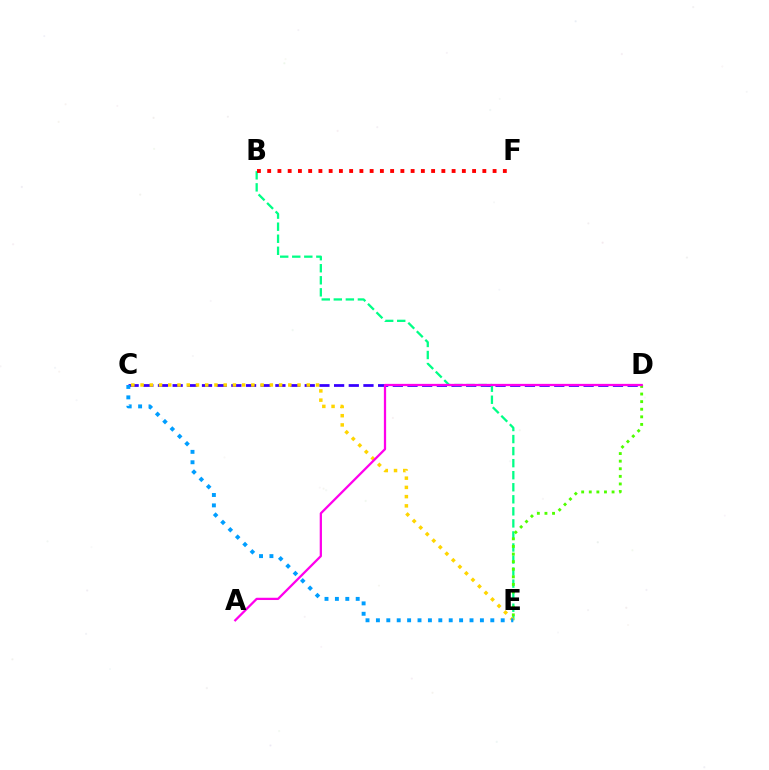{('C', 'D'): [{'color': '#3700ff', 'line_style': 'dashed', 'thickness': 1.99}], ('B', 'E'): [{'color': '#00ff86', 'line_style': 'dashed', 'thickness': 1.64}], ('D', 'E'): [{'color': '#4fff00', 'line_style': 'dotted', 'thickness': 2.06}], ('B', 'F'): [{'color': '#ff0000', 'line_style': 'dotted', 'thickness': 2.78}], ('C', 'E'): [{'color': '#ffd500', 'line_style': 'dotted', 'thickness': 2.51}, {'color': '#009eff', 'line_style': 'dotted', 'thickness': 2.83}], ('A', 'D'): [{'color': '#ff00ed', 'line_style': 'solid', 'thickness': 1.63}]}